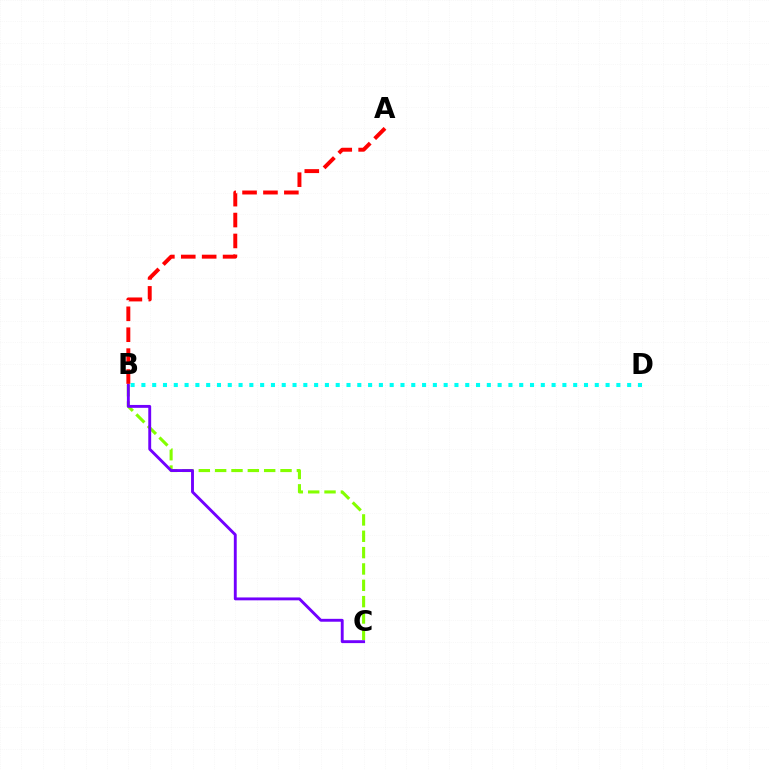{('B', 'D'): [{'color': '#00fff6', 'line_style': 'dotted', 'thickness': 2.93}], ('B', 'C'): [{'color': '#84ff00', 'line_style': 'dashed', 'thickness': 2.22}, {'color': '#7200ff', 'line_style': 'solid', 'thickness': 2.08}], ('A', 'B'): [{'color': '#ff0000', 'line_style': 'dashed', 'thickness': 2.84}]}